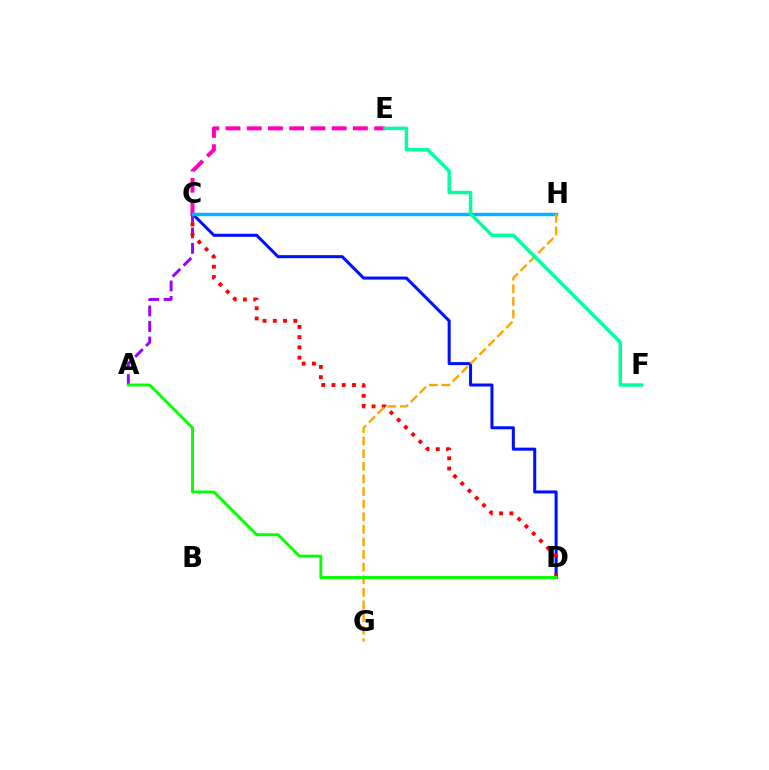{('C', 'D'): [{'color': '#0010ff', 'line_style': 'solid', 'thickness': 2.19}, {'color': '#ff0000', 'line_style': 'dotted', 'thickness': 2.78}], ('A', 'C'): [{'color': '#9b00ff', 'line_style': 'dashed', 'thickness': 2.1}], ('C', 'H'): [{'color': '#b3ff00', 'line_style': 'dotted', 'thickness': 2.12}, {'color': '#00b5ff', 'line_style': 'solid', 'thickness': 2.49}], ('C', 'E'): [{'color': '#ff00bd', 'line_style': 'dashed', 'thickness': 2.88}], ('G', 'H'): [{'color': '#ffa500', 'line_style': 'dashed', 'thickness': 1.71}], ('A', 'D'): [{'color': '#08ff00', 'line_style': 'solid', 'thickness': 2.1}], ('E', 'F'): [{'color': '#00ff9d', 'line_style': 'solid', 'thickness': 2.47}]}